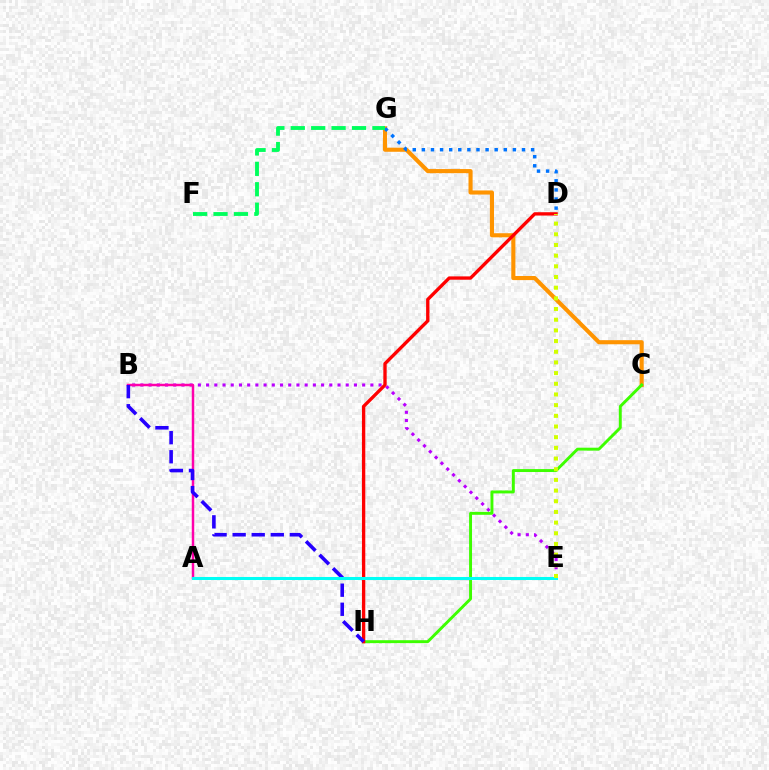{('B', 'E'): [{'color': '#b900ff', 'line_style': 'dotted', 'thickness': 2.23}], ('C', 'G'): [{'color': '#ff9400', 'line_style': 'solid', 'thickness': 2.95}], ('C', 'H'): [{'color': '#3dff00', 'line_style': 'solid', 'thickness': 2.11}], ('D', 'H'): [{'color': '#ff0000', 'line_style': 'solid', 'thickness': 2.4}], ('A', 'B'): [{'color': '#ff00ac', 'line_style': 'solid', 'thickness': 1.78}], ('D', 'G'): [{'color': '#0074ff', 'line_style': 'dotted', 'thickness': 2.47}], ('B', 'H'): [{'color': '#2500ff', 'line_style': 'dashed', 'thickness': 2.59}], ('A', 'E'): [{'color': '#00fff6', 'line_style': 'solid', 'thickness': 2.19}], ('D', 'E'): [{'color': '#d1ff00', 'line_style': 'dotted', 'thickness': 2.9}], ('F', 'G'): [{'color': '#00ff5c', 'line_style': 'dashed', 'thickness': 2.77}]}